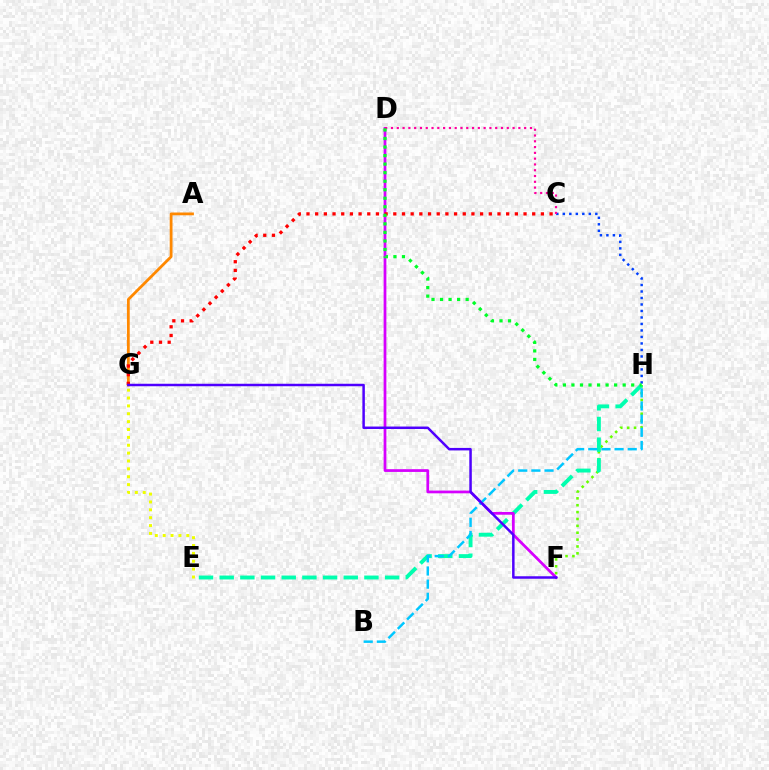{('C', 'H'): [{'color': '#003fff', 'line_style': 'dotted', 'thickness': 1.76}], ('F', 'H'): [{'color': '#66ff00', 'line_style': 'dotted', 'thickness': 1.87}], ('E', 'H'): [{'color': '#00ffaf', 'line_style': 'dashed', 'thickness': 2.81}], ('E', 'G'): [{'color': '#eeff00', 'line_style': 'dotted', 'thickness': 2.14}], ('D', 'F'): [{'color': '#d600ff', 'line_style': 'solid', 'thickness': 1.98}], ('C', 'D'): [{'color': '#ff00a0', 'line_style': 'dotted', 'thickness': 1.57}], ('B', 'H'): [{'color': '#00c7ff', 'line_style': 'dashed', 'thickness': 1.79}], ('A', 'G'): [{'color': '#ff8800', 'line_style': 'solid', 'thickness': 2.01}], ('C', 'G'): [{'color': '#ff0000', 'line_style': 'dotted', 'thickness': 2.36}], ('F', 'G'): [{'color': '#4f00ff', 'line_style': 'solid', 'thickness': 1.79}], ('D', 'H'): [{'color': '#00ff27', 'line_style': 'dotted', 'thickness': 2.32}]}